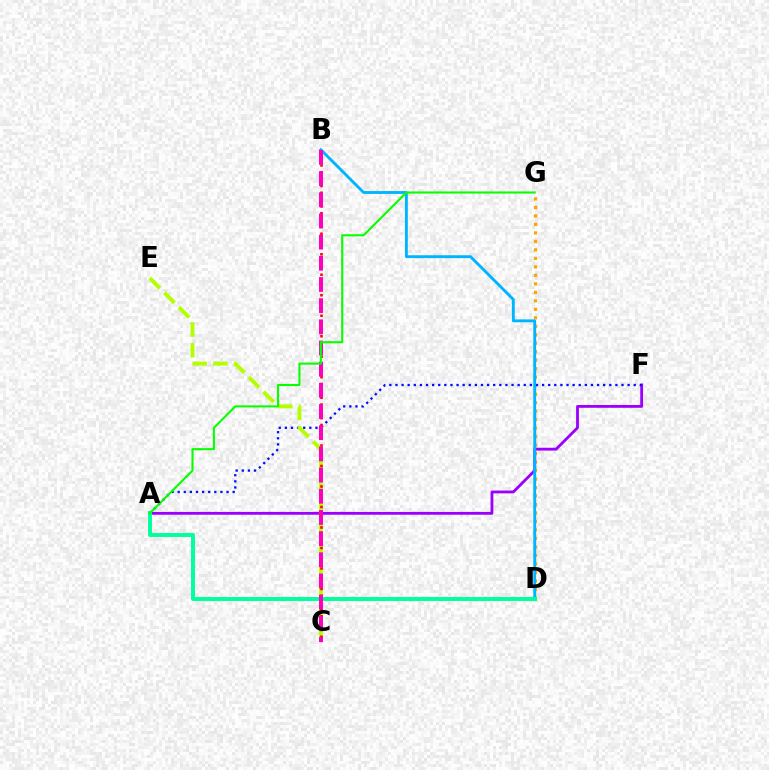{('D', 'G'): [{'color': '#ffa500', 'line_style': 'dotted', 'thickness': 2.31}], ('A', 'F'): [{'color': '#9b00ff', 'line_style': 'solid', 'thickness': 2.03}, {'color': '#0010ff', 'line_style': 'dotted', 'thickness': 1.66}], ('C', 'E'): [{'color': '#b3ff00', 'line_style': 'dashed', 'thickness': 2.81}], ('B', 'D'): [{'color': '#00b5ff', 'line_style': 'solid', 'thickness': 2.06}], ('B', 'C'): [{'color': '#ff0000', 'line_style': 'dotted', 'thickness': 1.86}, {'color': '#ff00bd', 'line_style': 'dashed', 'thickness': 2.88}], ('A', 'D'): [{'color': '#00ff9d', 'line_style': 'solid', 'thickness': 2.83}], ('A', 'G'): [{'color': '#08ff00', 'line_style': 'solid', 'thickness': 1.51}]}